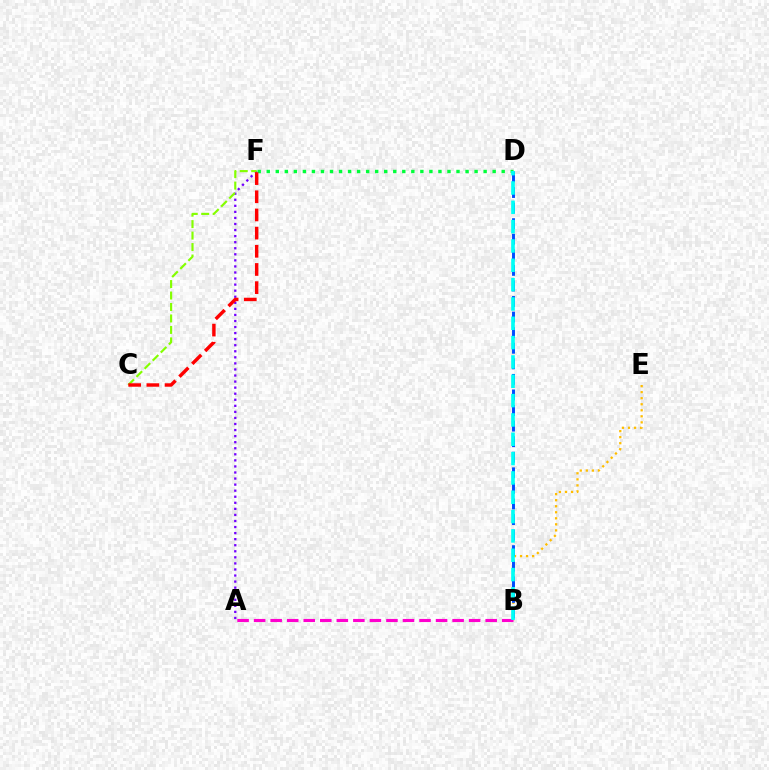{('B', 'E'): [{'color': '#ffbd00', 'line_style': 'dotted', 'thickness': 1.64}], ('A', 'F'): [{'color': '#7200ff', 'line_style': 'dotted', 'thickness': 1.65}], ('D', 'F'): [{'color': '#00ff39', 'line_style': 'dotted', 'thickness': 2.46}], ('C', 'F'): [{'color': '#84ff00', 'line_style': 'dashed', 'thickness': 1.56}, {'color': '#ff0000', 'line_style': 'dashed', 'thickness': 2.47}], ('A', 'B'): [{'color': '#ff00cf', 'line_style': 'dashed', 'thickness': 2.25}], ('B', 'D'): [{'color': '#004bff', 'line_style': 'dashed', 'thickness': 2.12}, {'color': '#00fff6', 'line_style': 'dashed', 'thickness': 2.63}]}